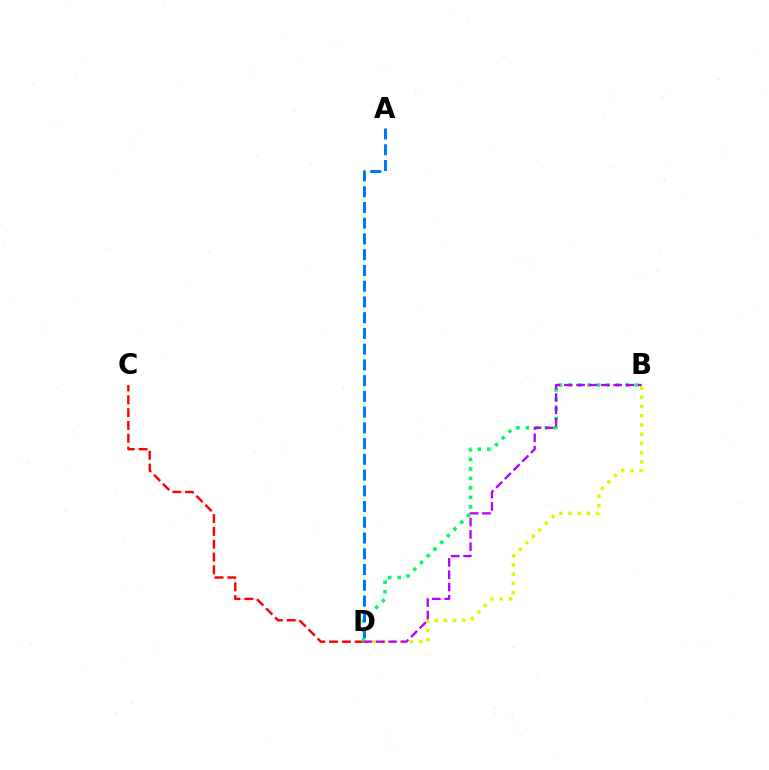{('C', 'D'): [{'color': '#ff0000', 'line_style': 'dashed', 'thickness': 1.74}], ('B', 'D'): [{'color': '#00ff5c', 'line_style': 'dotted', 'thickness': 2.58}, {'color': '#d1ff00', 'line_style': 'dotted', 'thickness': 2.51}, {'color': '#b900ff', 'line_style': 'dashed', 'thickness': 1.68}], ('A', 'D'): [{'color': '#0074ff', 'line_style': 'dashed', 'thickness': 2.14}]}